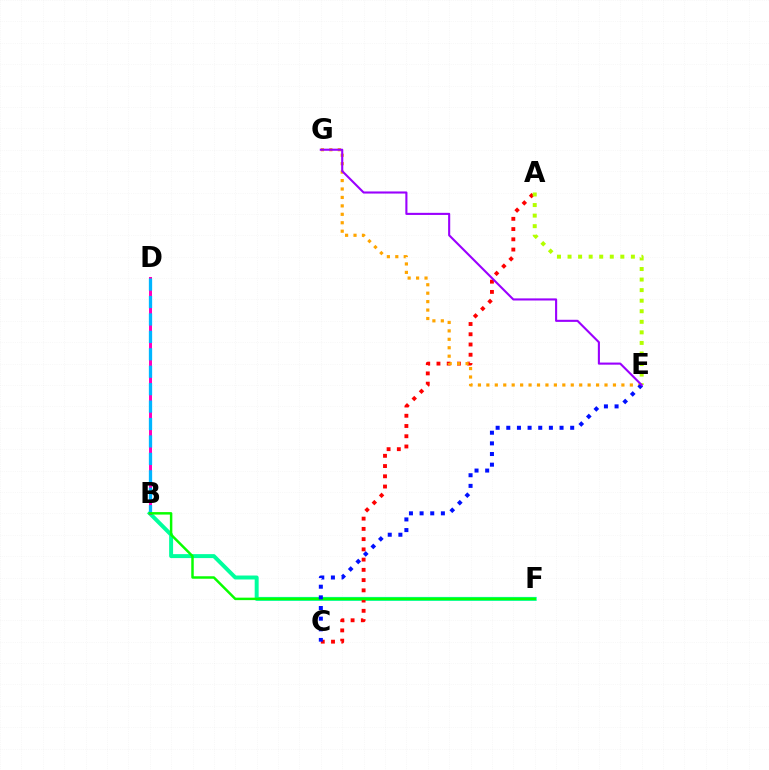{('B', 'F'): [{'color': '#00ff9d', 'line_style': 'solid', 'thickness': 2.85}, {'color': '#08ff00', 'line_style': 'solid', 'thickness': 1.78}], ('A', 'C'): [{'color': '#ff0000', 'line_style': 'dotted', 'thickness': 2.78}], ('E', 'G'): [{'color': '#ffa500', 'line_style': 'dotted', 'thickness': 2.29}, {'color': '#9b00ff', 'line_style': 'solid', 'thickness': 1.52}], ('B', 'D'): [{'color': '#ff00bd', 'line_style': 'solid', 'thickness': 2.16}, {'color': '#00b5ff', 'line_style': 'dashed', 'thickness': 2.37}], ('C', 'E'): [{'color': '#0010ff', 'line_style': 'dotted', 'thickness': 2.89}], ('A', 'E'): [{'color': '#b3ff00', 'line_style': 'dotted', 'thickness': 2.87}]}